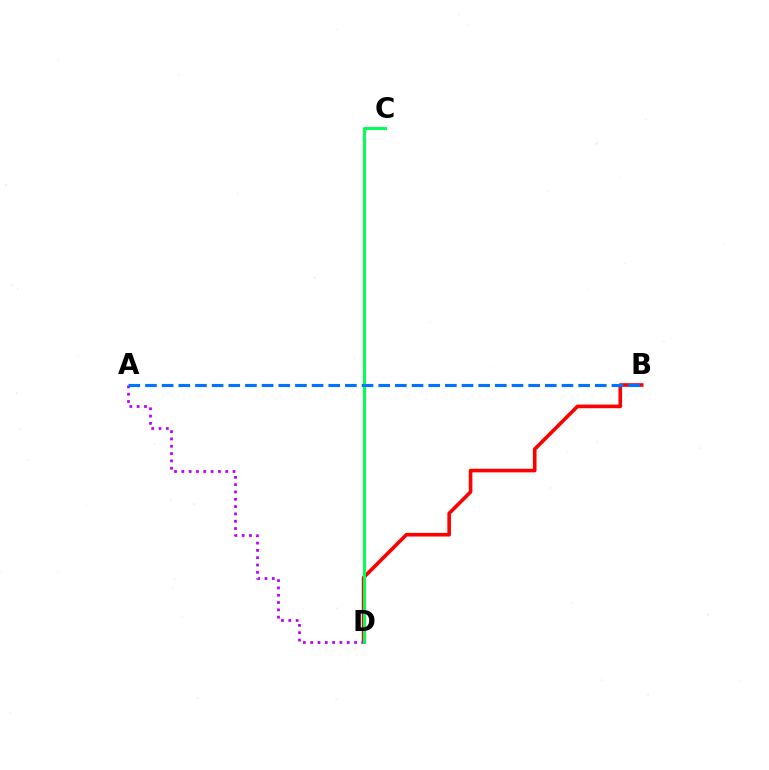{('C', 'D'): [{'color': '#d1ff00', 'line_style': 'solid', 'thickness': 2.26}, {'color': '#00ff5c', 'line_style': 'solid', 'thickness': 2.15}], ('B', 'D'): [{'color': '#ff0000', 'line_style': 'solid', 'thickness': 2.61}], ('A', 'D'): [{'color': '#b900ff', 'line_style': 'dotted', 'thickness': 1.99}], ('A', 'B'): [{'color': '#0074ff', 'line_style': 'dashed', 'thickness': 2.26}]}